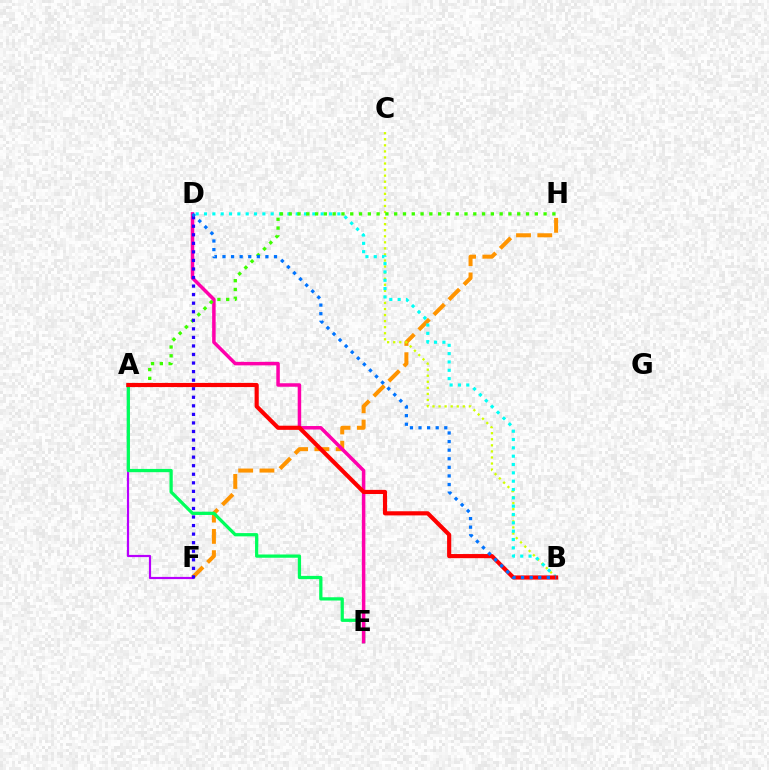{('F', 'H'): [{'color': '#ff9400', 'line_style': 'dashed', 'thickness': 2.89}], ('B', 'C'): [{'color': '#d1ff00', 'line_style': 'dotted', 'thickness': 1.65}], ('B', 'D'): [{'color': '#00fff6', 'line_style': 'dotted', 'thickness': 2.26}, {'color': '#0074ff', 'line_style': 'dotted', 'thickness': 2.33}], ('A', 'F'): [{'color': '#b900ff', 'line_style': 'solid', 'thickness': 1.57}], ('A', 'E'): [{'color': '#00ff5c', 'line_style': 'solid', 'thickness': 2.34}], ('D', 'E'): [{'color': '#ff00ac', 'line_style': 'solid', 'thickness': 2.52}], ('A', 'H'): [{'color': '#3dff00', 'line_style': 'dotted', 'thickness': 2.39}], ('D', 'F'): [{'color': '#2500ff', 'line_style': 'dotted', 'thickness': 2.32}], ('A', 'B'): [{'color': '#ff0000', 'line_style': 'solid', 'thickness': 2.98}]}